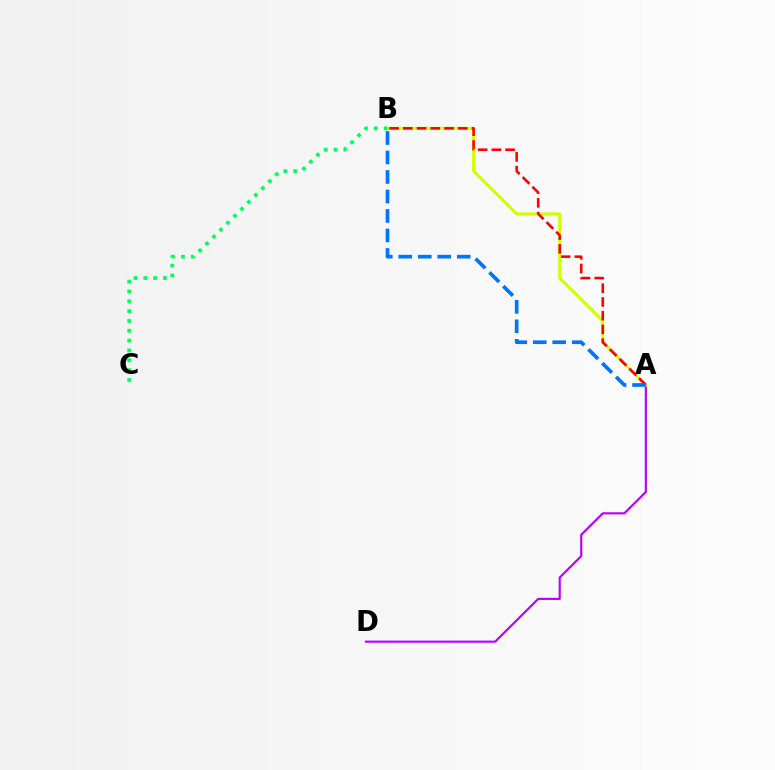{('A', 'D'): [{'color': '#b900ff', 'line_style': 'solid', 'thickness': 1.54}], ('A', 'B'): [{'color': '#d1ff00', 'line_style': 'solid', 'thickness': 2.2}, {'color': '#ff0000', 'line_style': 'dashed', 'thickness': 1.87}, {'color': '#0074ff', 'line_style': 'dashed', 'thickness': 2.65}], ('B', 'C'): [{'color': '#00ff5c', 'line_style': 'dotted', 'thickness': 2.67}]}